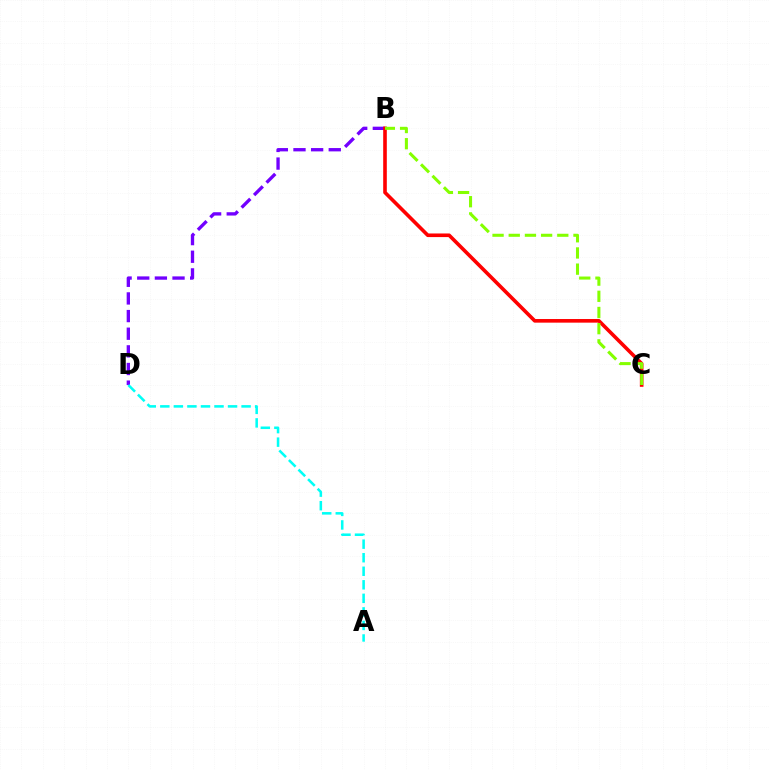{('B', 'D'): [{'color': '#7200ff', 'line_style': 'dashed', 'thickness': 2.4}], ('B', 'C'): [{'color': '#ff0000', 'line_style': 'solid', 'thickness': 2.61}, {'color': '#84ff00', 'line_style': 'dashed', 'thickness': 2.2}], ('A', 'D'): [{'color': '#00fff6', 'line_style': 'dashed', 'thickness': 1.84}]}